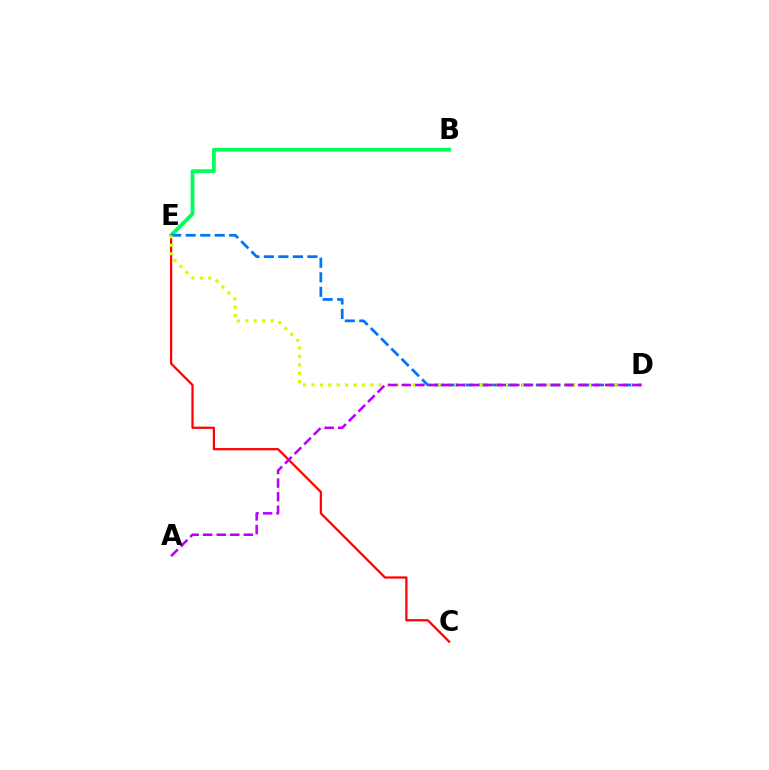{('C', 'E'): [{'color': '#ff0000', 'line_style': 'solid', 'thickness': 1.6}], ('B', 'E'): [{'color': '#00ff5c', 'line_style': 'solid', 'thickness': 2.73}], ('D', 'E'): [{'color': '#0074ff', 'line_style': 'dashed', 'thickness': 1.97}, {'color': '#d1ff00', 'line_style': 'dotted', 'thickness': 2.29}], ('A', 'D'): [{'color': '#b900ff', 'line_style': 'dashed', 'thickness': 1.84}]}